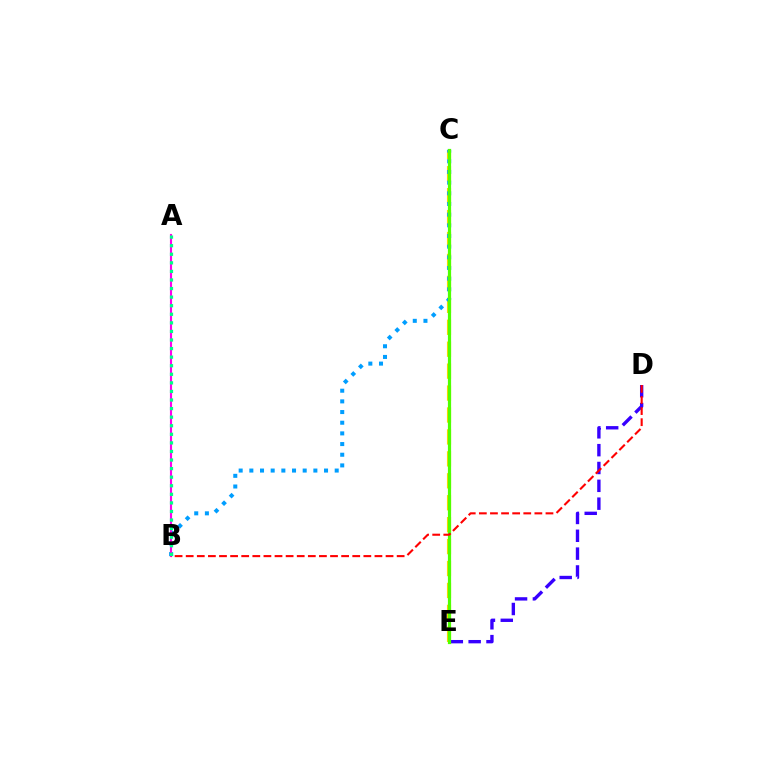{('C', 'E'): [{'color': '#ffd500', 'line_style': 'dashed', 'thickness': 2.98}, {'color': '#4fff00', 'line_style': 'solid', 'thickness': 2.31}], ('D', 'E'): [{'color': '#3700ff', 'line_style': 'dashed', 'thickness': 2.42}], ('B', 'C'): [{'color': '#009eff', 'line_style': 'dotted', 'thickness': 2.9}], ('A', 'B'): [{'color': '#ff00ed', 'line_style': 'solid', 'thickness': 1.53}, {'color': '#00ff86', 'line_style': 'dotted', 'thickness': 2.33}], ('B', 'D'): [{'color': '#ff0000', 'line_style': 'dashed', 'thickness': 1.51}]}